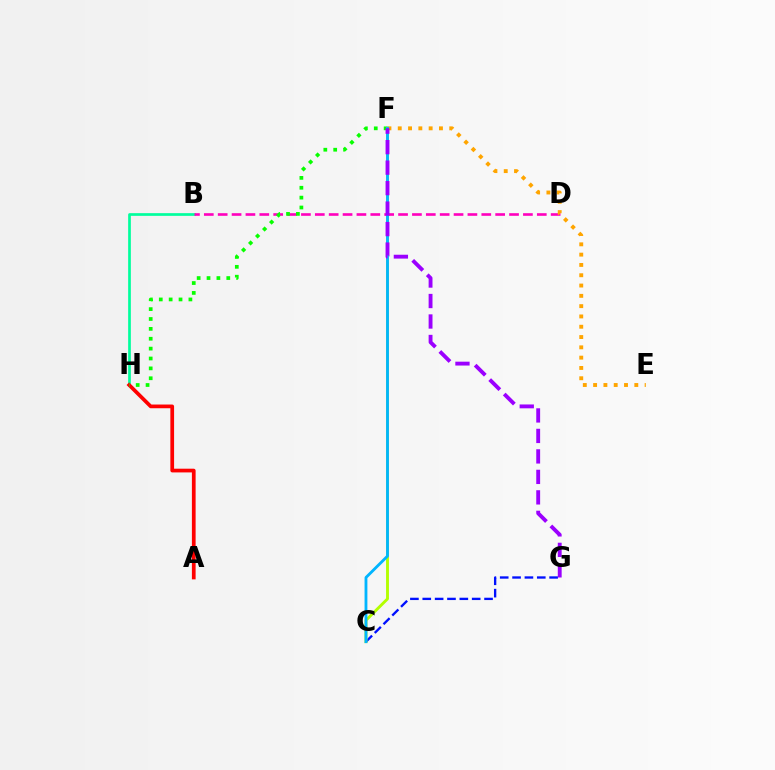{('B', 'H'): [{'color': '#00ff9d', 'line_style': 'solid', 'thickness': 1.95}], ('B', 'D'): [{'color': '#ff00bd', 'line_style': 'dashed', 'thickness': 1.88}], ('E', 'F'): [{'color': '#ffa500', 'line_style': 'dotted', 'thickness': 2.8}], ('C', 'G'): [{'color': '#0010ff', 'line_style': 'dashed', 'thickness': 1.68}], ('A', 'H'): [{'color': '#ff0000', 'line_style': 'solid', 'thickness': 2.68}], ('F', 'H'): [{'color': '#08ff00', 'line_style': 'dotted', 'thickness': 2.68}], ('C', 'F'): [{'color': '#b3ff00', 'line_style': 'solid', 'thickness': 2.08}, {'color': '#00b5ff', 'line_style': 'solid', 'thickness': 2.04}], ('F', 'G'): [{'color': '#9b00ff', 'line_style': 'dashed', 'thickness': 2.78}]}